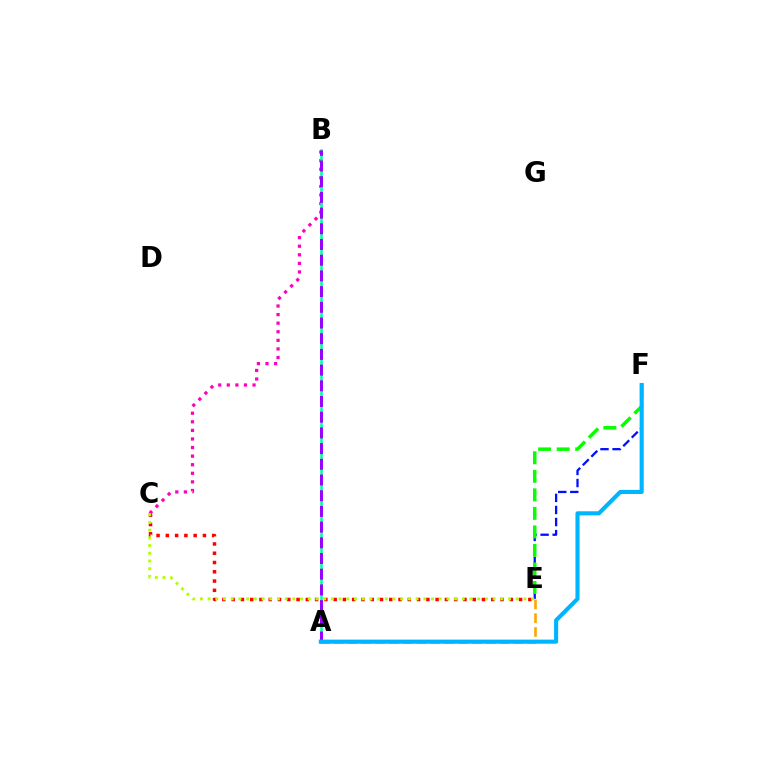{('A', 'E'): [{'color': '#ffa500', 'line_style': 'dashed', 'thickness': 1.88}], ('B', 'C'): [{'color': '#ff00bd', 'line_style': 'dotted', 'thickness': 2.33}], ('C', 'E'): [{'color': '#ff0000', 'line_style': 'dotted', 'thickness': 2.52}, {'color': '#b3ff00', 'line_style': 'dotted', 'thickness': 2.09}], ('E', 'F'): [{'color': '#0010ff', 'line_style': 'dashed', 'thickness': 1.64}, {'color': '#08ff00', 'line_style': 'dashed', 'thickness': 2.52}], ('A', 'B'): [{'color': '#00ff9d', 'line_style': 'solid', 'thickness': 1.83}, {'color': '#9b00ff', 'line_style': 'dashed', 'thickness': 2.13}], ('A', 'F'): [{'color': '#00b5ff', 'line_style': 'solid', 'thickness': 2.96}]}